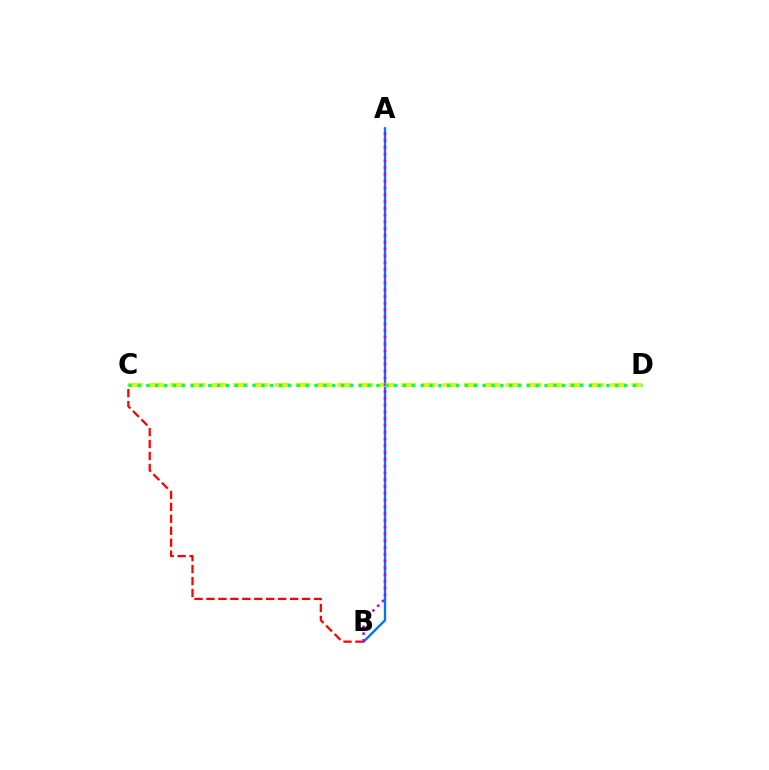{('B', 'C'): [{'color': '#ff0000', 'line_style': 'dashed', 'thickness': 1.62}], ('A', 'B'): [{'color': '#0074ff', 'line_style': 'solid', 'thickness': 1.7}, {'color': '#b900ff', 'line_style': 'dotted', 'thickness': 1.84}], ('C', 'D'): [{'color': '#d1ff00', 'line_style': 'dashed', 'thickness': 2.85}, {'color': '#00ff5c', 'line_style': 'dotted', 'thickness': 2.4}]}